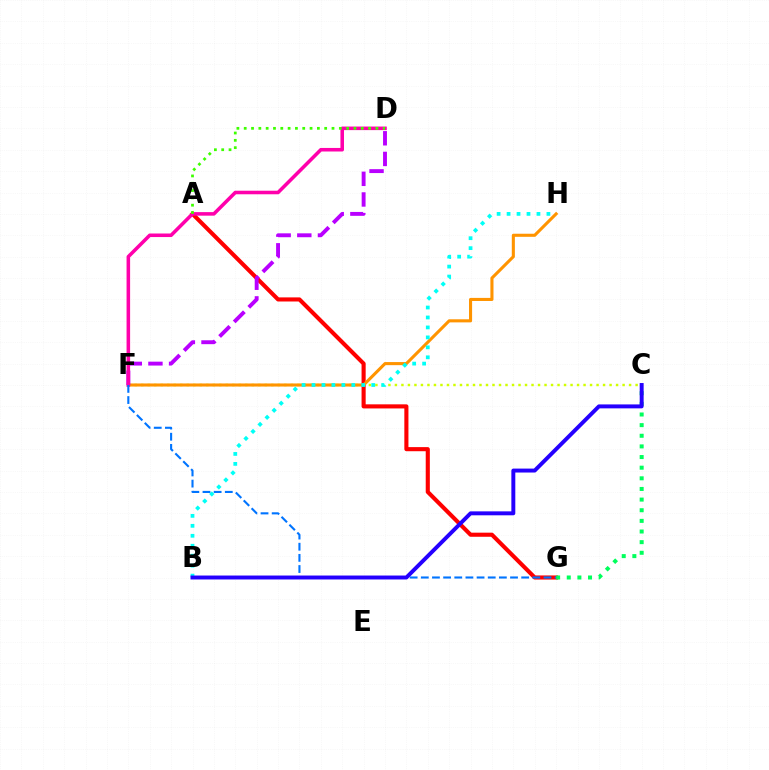{('A', 'G'): [{'color': '#ff0000', 'line_style': 'solid', 'thickness': 2.96}], ('C', 'F'): [{'color': '#d1ff00', 'line_style': 'dotted', 'thickness': 1.77}], ('F', 'H'): [{'color': '#ff9400', 'line_style': 'solid', 'thickness': 2.22}], ('D', 'F'): [{'color': '#b900ff', 'line_style': 'dashed', 'thickness': 2.8}, {'color': '#ff00ac', 'line_style': 'solid', 'thickness': 2.56}], ('C', 'G'): [{'color': '#00ff5c', 'line_style': 'dotted', 'thickness': 2.89}], ('B', 'H'): [{'color': '#00fff6', 'line_style': 'dotted', 'thickness': 2.71}], ('A', 'D'): [{'color': '#3dff00', 'line_style': 'dotted', 'thickness': 1.99}], ('F', 'G'): [{'color': '#0074ff', 'line_style': 'dashed', 'thickness': 1.52}], ('B', 'C'): [{'color': '#2500ff', 'line_style': 'solid', 'thickness': 2.84}]}